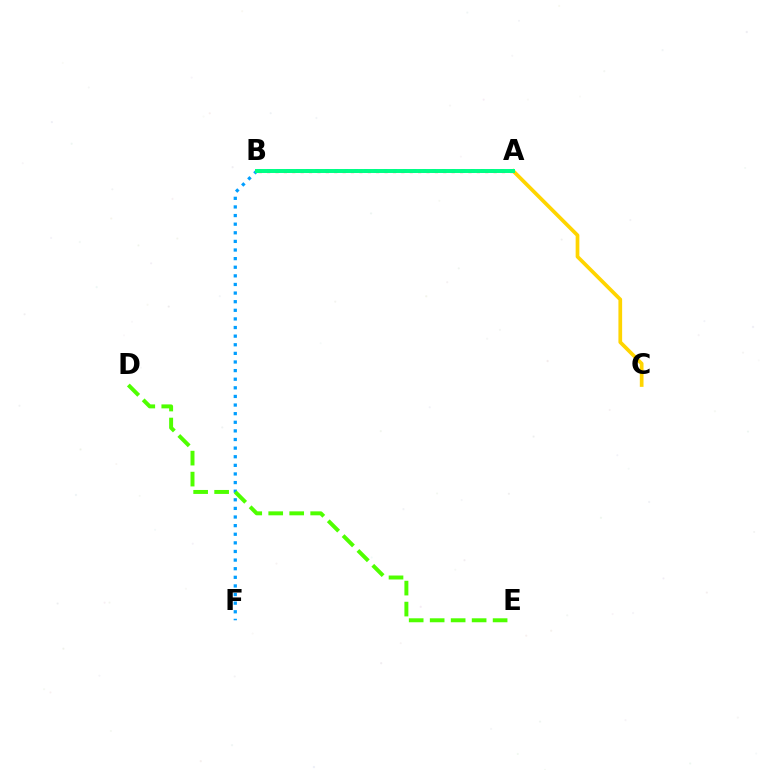{('A', 'C'): [{'color': '#ffd500', 'line_style': 'solid', 'thickness': 2.67}], ('B', 'F'): [{'color': '#009eff', 'line_style': 'dotted', 'thickness': 2.34}], ('A', 'B'): [{'color': '#ff0000', 'line_style': 'dotted', 'thickness': 2.28}, {'color': '#ff00ed', 'line_style': 'dotted', 'thickness': 1.76}, {'color': '#3700ff', 'line_style': 'dotted', 'thickness': 2.64}, {'color': '#00ff86', 'line_style': 'solid', 'thickness': 2.86}], ('D', 'E'): [{'color': '#4fff00', 'line_style': 'dashed', 'thickness': 2.85}]}